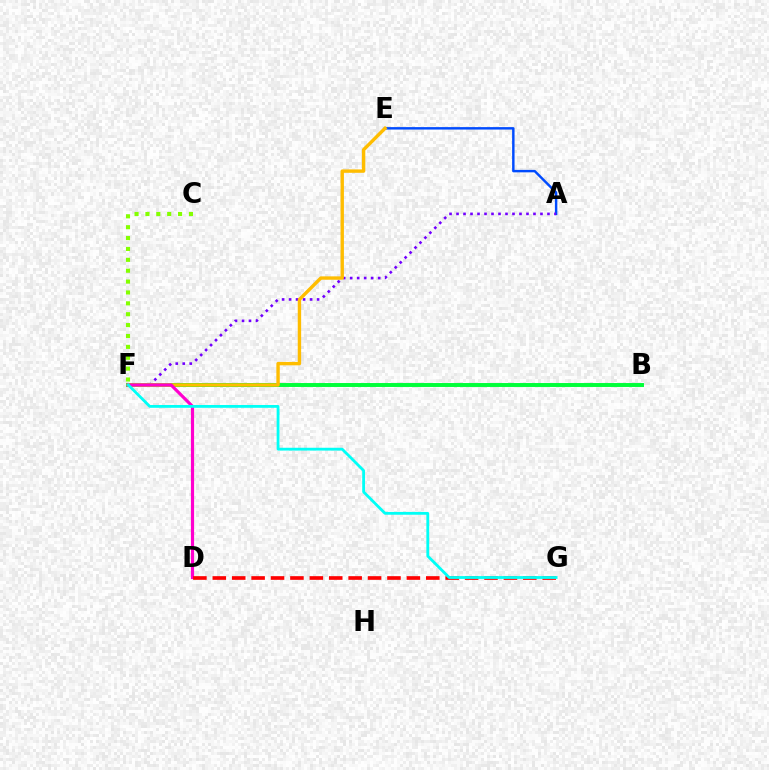{('A', 'E'): [{'color': '#004bff', 'line_style': 'solid', 'thickness': 1.76}], ('A', 'F'): [{'color': '#7200ff', 'line_style': 'dotted', 'thickness': 1.9}], ('B', 'F'): [{'color': '#00ff39', 'line_style': 'solid', 'thickness': 2.83}], ('C', 'F'): [{'color': '#84ff00', 'line_style': 'dotted', 'thickness': 2.96}], ('E', 'F'): [{'color': '#ffbd00', 'line_style': 'solid', 'thickness': 2.44}], ('D', 'F'): [{'color': '#ff00cf', 'line_style': 'solid', 'thickness': 2.29}], ('D', 'G'): [{'color': '#ff0000', 'line_style': 'dashed', 'thickness': 2.64}], ('F', 'G'): [{'color': '#00fff6', 'line_style': 'solid', 'thickness': 2.02}]}